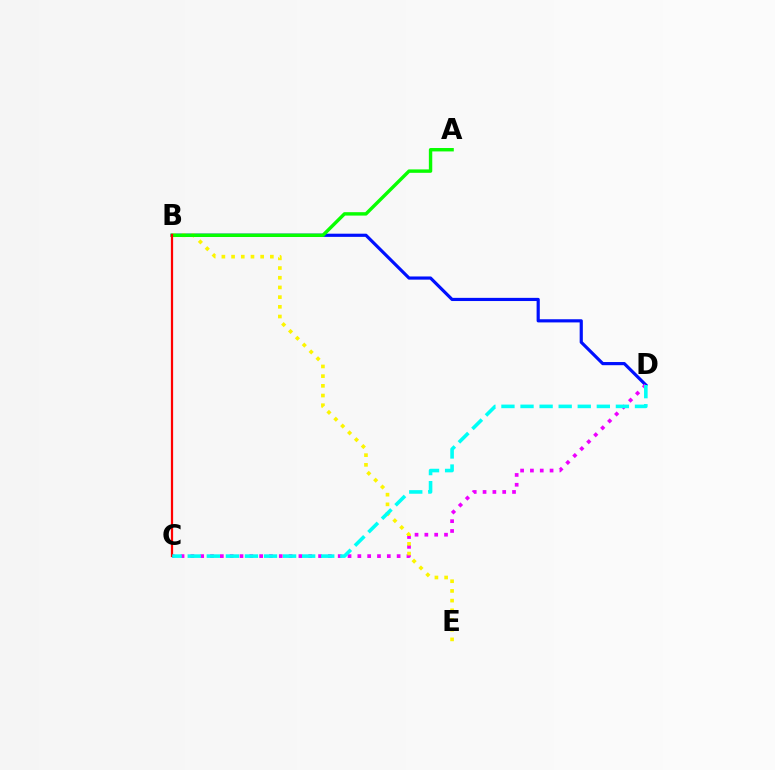{('B', 'D'): [{'color': '#0010ff', 'line_style': 'solid', 'thickness': 2.28}], ('C', 'D'): [{'color': '#ee00ff', 'line_style': 'dotted', 'thickness': 2.67}, {'color': '#00fff6', 'line_style': 'dashed', 'thickness': 2.59}], ('B', 'E'): [{'color': '#fcf500', 'line_style': 'dotted', 'thickness': 2.63}], ('A', 'B'): [{'color': '#08ff00', 'line_style': 'solid', 'thickness': 2.45}], ('B', 'C'): [{'color': '#ff0000', 'line_style': 'solid', 'thickness': 1.62}]}